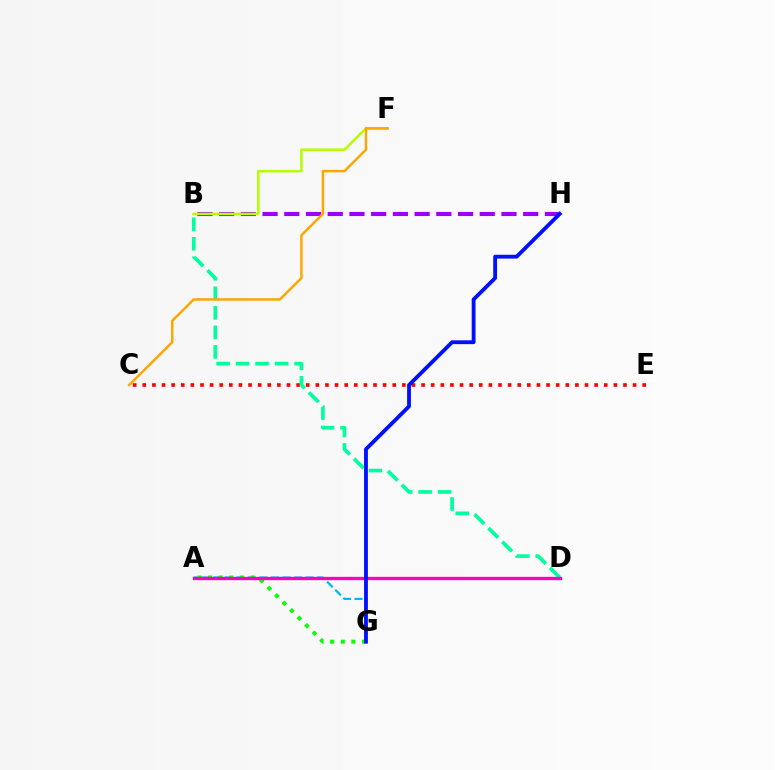{('A', 'G'): [{'color': '#00b5ff', 'line_style': 'dashed', 'thickness': 1.57}, {'color': '#08ff00', 'line_style': 'dotted', 'thickness': 2.88}], ('C', 'E'): [{'color': '#ff0000', 'line_style': 'dotted', 'thickness': 2.61}], ('B', 'D'): [{'color': '#00ff9d', 'line_style': 'dashed', 'thickness': 2.65}], ('B', 'H'): [{'color': '#9b00ff', 'line_style': 'dashed', 'thickness': 2.95}], ('A', 'D'): [{'color': '#ff00bd', 'line_style': 'solid', 'thickness': 2.39}], ('G', 'H'): [{'color': '#0010ff', 'line_style': 'solid', 'thickness': 2.76}], ('B', 'F'): [{'color': '#b3ff00', 'line_style': 'solid', 'thickness': 1.82}], ('C', 'F'): [{'color': '#ffa500', 'line_style': 'solid', 'thickness': 1.78}]}